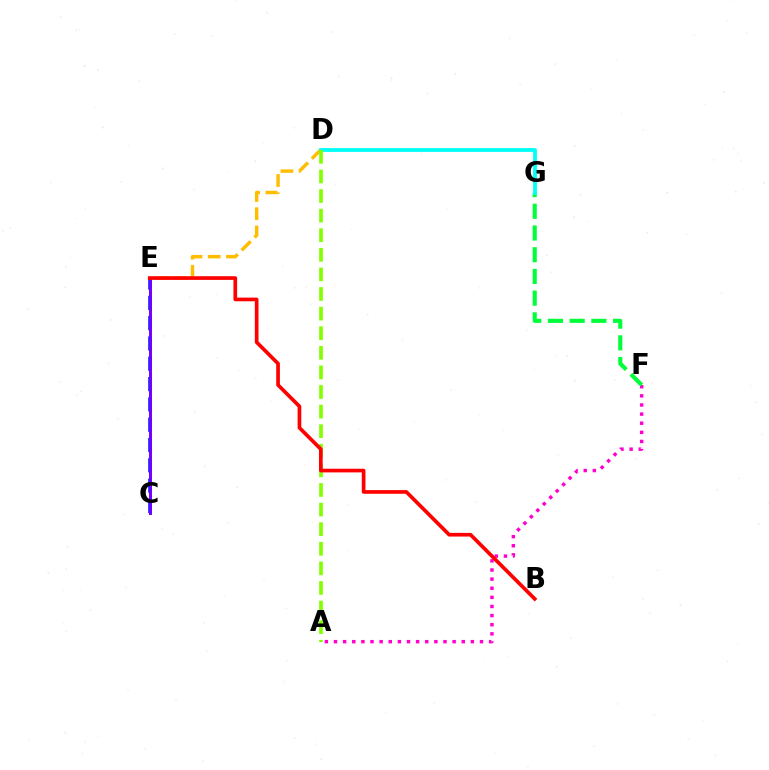{('C', 'E'): [{'color': '#004bff', 'line_style': 'dashed', 'thickness': 2.76}, {'color': '#7200ff', 'line_style': 'solid', 'thickness': 2.14}], ('A', 'F'): [{'color': '#ff00cf', 'line_style': 'dotted', 'thickness': 2.48}], ('F', 'G'): [{'color': '#00ff39', 'line_style': 'dashed', 'thickness': 2.95}], ('D', 'E'): [{'color': '#ffbd00', 'line_style': 'dashed', 'thickness': 2.47}], ('D', 'G'): [{'color': '#00fff6', 'line_style': 'solid', 'thickness': 2.74}], ('A', 'D'): [{'color': '#84ff00', 'line_style': 'dashed', 'thickness': 2.66}], ('B', 'E'): [{'color': '#ff0000', 'line_style': 'solid', 'thickness': 2.65}]}